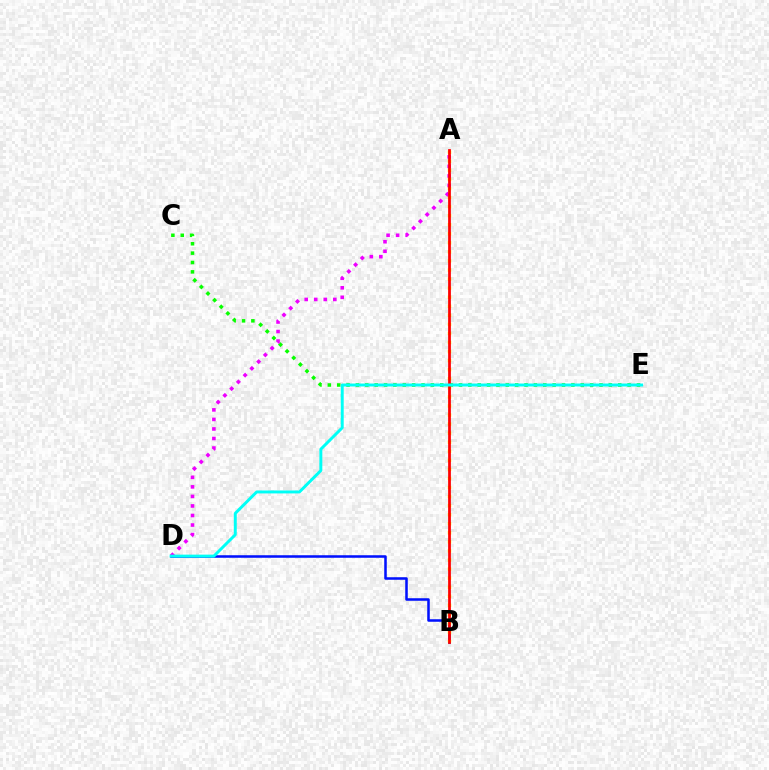{('B', 'D'): [{'color': '#0010ff', 'line_style': 'solid', 'thickness': 1.82}], ('C', 'E'): [{'color': '#08ff00', 'line_style': 'dotted', 'thickness': 2.54}], ('A', 'B'): [{'color': '#fcf500', 'line_style': 'dotted', 'thickness': 2.46}, {'color': '#ff0000', 'line_style': 'solid', 'thickness': 1.98}], ('A', 'D'): [{'color': '#ee00ff', 'line_style': 'dotted', 'thickness': 2.59}], ('D', 'E'): [{'color': '#00fff6', 'line_style': 'solid', 'thickness': 2.13}]}